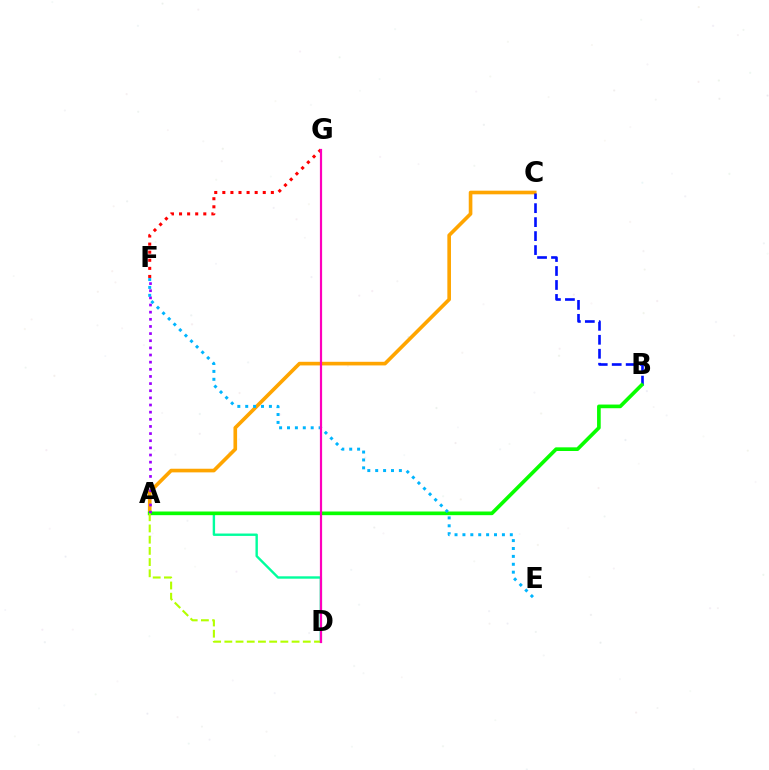{('A', 'D'): [{'color': '#00ff9d', 'line_style': 'solid', 'thickness': 1.72}, {'color': '#b3ff00', 'line_style': 'dashed', 'thickness': 1.52}], ('A', 'C'): [{'color': '#ffa500', 'line_style': 'solid', 'thickness': 2.62}], ('B', 'C'): [{'color': '#0010ff', 'line_style': 'dashed', 'thickness': 1.9}], ('A', 'B'): [{'color': '#08ff00', 'line_style': 'solid', 'thickness': 2.63}], ('A', 'F'): [{'color': '#9b00ff', 'line_style': 'dotted', 'thickness': 1.94}], ('F', 'G'): [{'color': '#ff0000', 'line_style': 'dotted', 'thickness': 2.2}], ('E', 'F'): [{'color': '#00b5ff', 'line_style': 'dotted', 'thickness': 2.15}], ('D', 'G'): [{'color': '#ff00bd', 'line_style': 'solid', 'thickness': 1.59}]}